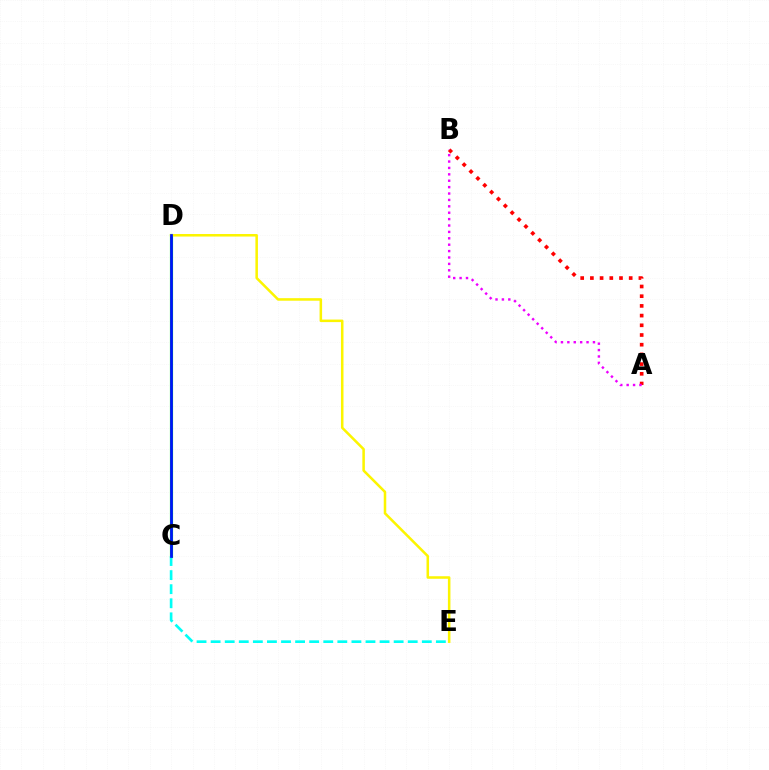{('C', 'D'): [{'color': '#08ff00', 'line_style': 'solid', 'thickness': 2.27}, {'color': '#0010ff', 'line_style': 'solid', 'thickness': 1.96}], ('A', 'B'): [{'color': '#ff0000', 'line_style': 'dotted', 'thickness': 2.64}, {'color': '#ee00ff', 'line_style': 'dotted', 'thickness': 1.74}], ('C', 'E'): [{'color': '#00fff6', 'line_style': 'dashed', 'thickness': 1.91}], ('D', 'E'): [{'color': '#fcf500', 'line_style': 'solid', 'thickness': 1.82}]}